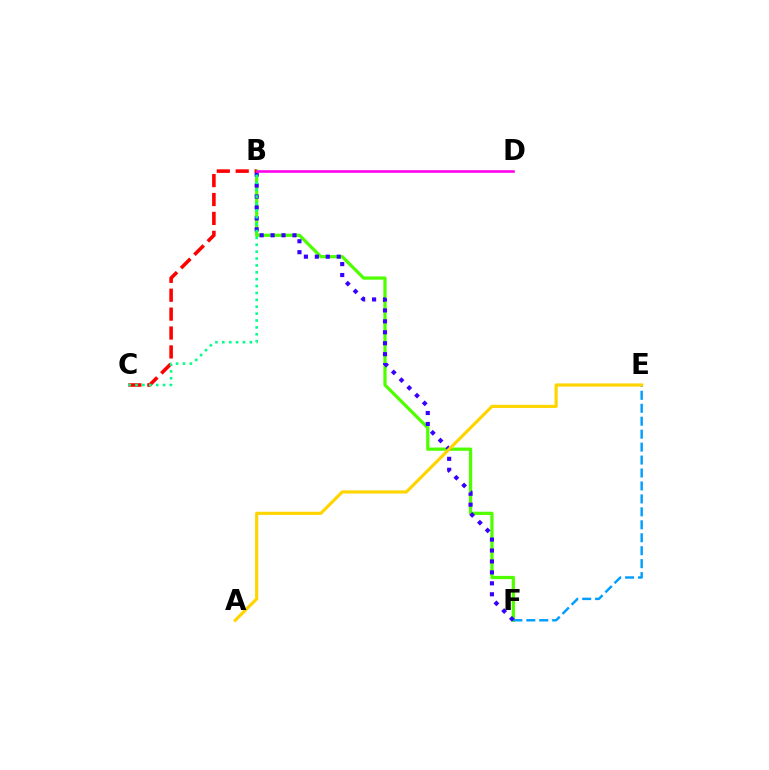{('B', 'F'): [{'color': '#4fff00', 'line_style': 'solid', 'thickness': 2.34}, {'color': '#3700ff', 'line_style': 'dotted', 'thickness': 2.97}], ('E', 'F'): [{'color': '#009eff', 'line_style': 'dashed', 'thickness': 1.76}], ('B', 'C'): [{'color': '#ff0000', 'line_style': 'dashed', 'thickness': 2.57}, {'color': '#00ff86', 'line_style': 'dotted', 'thickness': 1.87}], ('A', 'E'): [{'color': '#ffd500', 'line_style': 'solid', 'thickness': 2.28}], ('B', 'D'): [{'color': '#ff00ed', 'line_style': 'solid', 'thickness': 1.86}]}